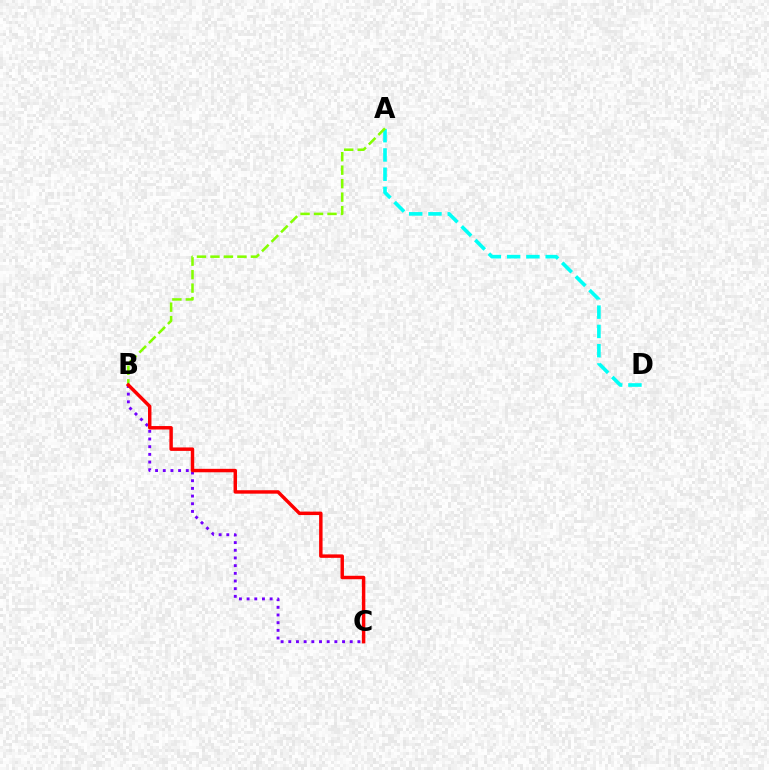{('A', 'D'): [{'color': '#00fff6', 'line_style': 'dashed', 'thickness': 2.62}], ('B', 'C'): [{'color': '#7200ff', 'line_style': 'dotted', 'thickness': 2.09}, {'color': '#ff0000', 'line_style': 'solid', 'thickness': 2.48}], ('A', 'B'): [{'color': '#84ff00', 'line_style': 'dashed', 'thickness': 1.83}]}